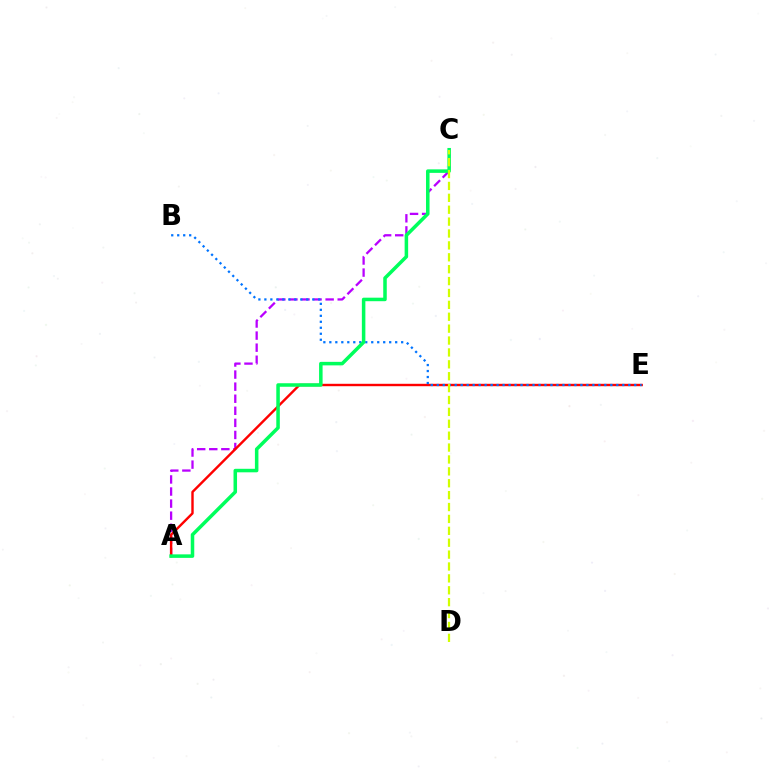{('A', 'C'): [{'color': '#b900ff', 'line_style': 'dashed', 'thickness': 1.64}, {'color': '#00ff5c', 'line_style': 'solid', 'thickness': 2.53}], ('A', 'E'): [{'color': '#ff0000', 'line_style': 'solid', 'thickness': 1.73}], ('B', 'E'): [{'color': '#0074ff', 'line_style': 'dotted', 'thickness': 1.63}], ('C', 'D'): [{'color': '#d1ff00', 'line_style': 'dashed', 'thickness': 1.62}]}